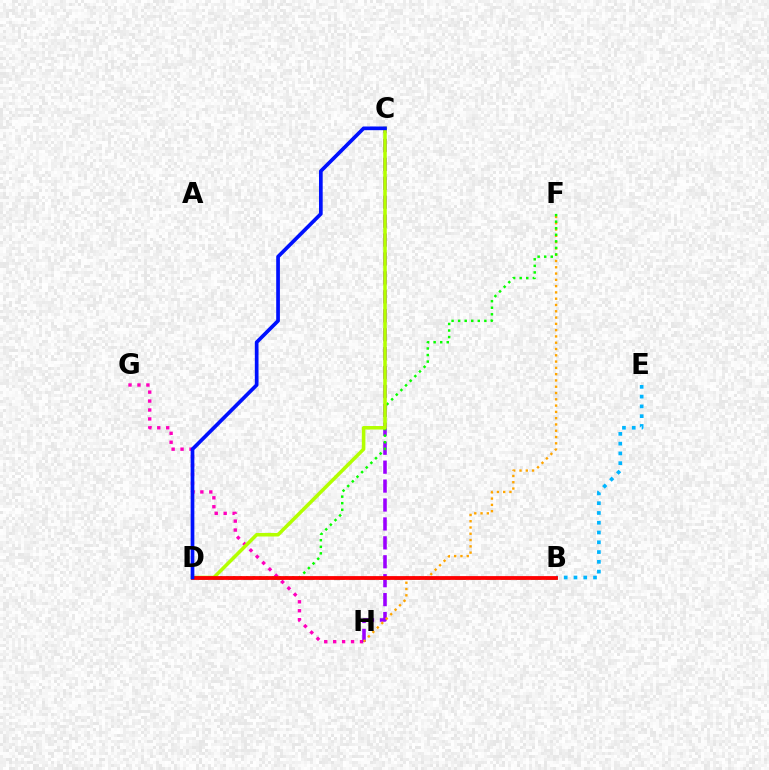{('G', 'H'): [{'color': '#ff00bd', 'line_style': 'dotted', 'thickness': 2.43}], ('C', 'H'): [{'color': '#9b00ff', 'line_style': 'dashed', 'thickness': 2.57}], ('B', 'E'): [{'color': '#00b5ff', 'line_style': 'dotted', 'thickness': 2.66}], ('F', 'H'): [{'color': '#ffa500', 'line_style': 'dotted', 'thickness': 1.71}], ('B', 'D'): [{'color': '#00ff9d', 'line_style': 'dashed', 'thickness': 2.06}, {'color': '#ff0000', 'line_style': 'solid', 'thickness': 2.74}], ('D', 'F'): [{'color': '#08ff00', 'line_style': 'dotted', 'thickness': 1.78}], ('C', 'D'): [{'color': '#b3ff00', 'line_style': 'solid', 'thickness': 2.54}, {'color': '#0010ff', 'line_style': 'solid', 'thickness': 2.66}]}